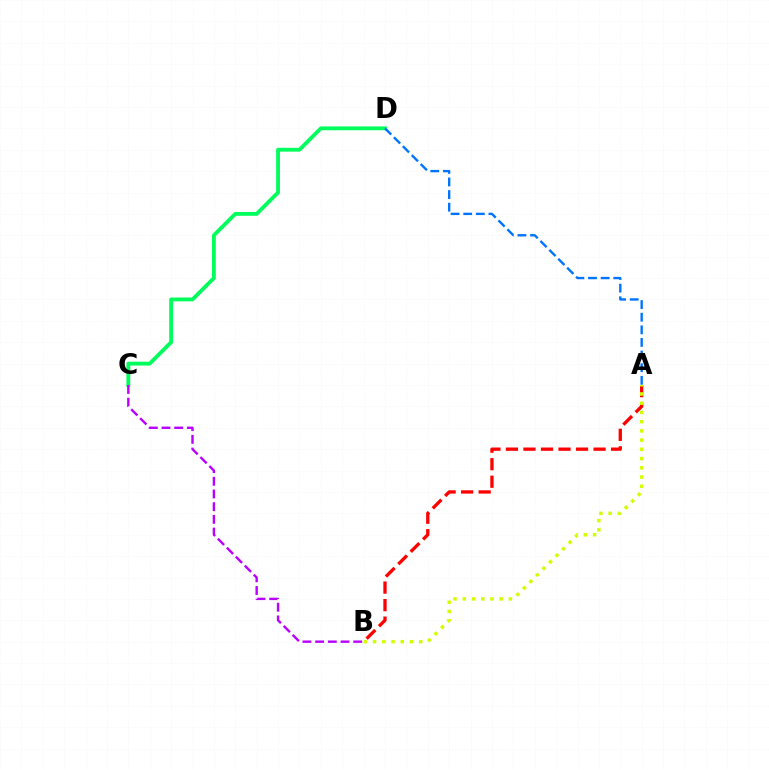{('A', 'B'): [{'color': '#ff0000', 'line_style': 'dashed', 'thickness': 2.38}, {'color': '#d1ff00', 'line_style': 'dotted', 'thickness': 2.51}], ('C', 'D'): [{'color': '#00ff5c', 'line_style': 'solid', 'thickness': 2.76}], ('B', 'C'): [{'color': '#b900ff', 'line_style': 'dashed', 'thickness': 1.72}], ('A', 'D'): [{'color': '#0074ff', 'line_style': 'dashed', 'thickness': 1.71}]}